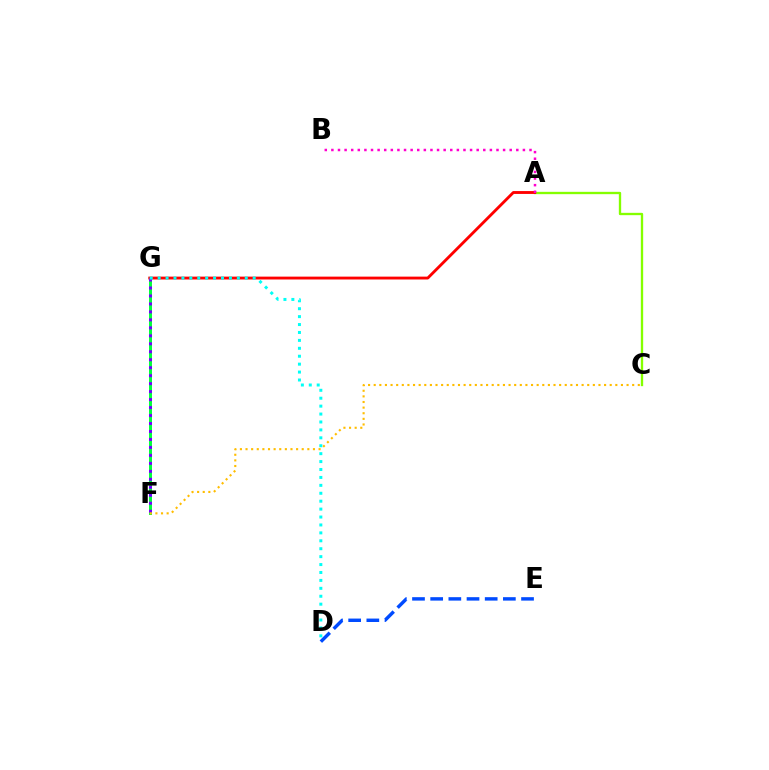{('D', 'E'): [{'color': '#004bff', 'line_style': 'dashed', 'thickness': 2.47}], ('F', 'G'): [{'color': '#00ff39', 'line_style': 'solid', 'thickness': 2.13}, {'color': '#7200ff', 'line_style': 'dotted', 'thickness': 2.17}], ('A', 'C'): [{'color': '#84ff00', 'line_style': 'solid', 'thickness': 1.68}], ('A', 'G'): [{'color': '#ff0000', 'line_style': 'solid', 'thickness': 2.06}], ('C', 'F'): [{'color': '#ffbd00', 'line_style': 'dotted', 'thickness': 1.53}], ('D', 'G'): [{'color': '#00fff6', 'line_style': 'dotted', 'thickness': 2.15}], ('A', 'B'): [{'color': '#ff00cf', 'line_style': 'dotted', 'thickness': 1.79}]}